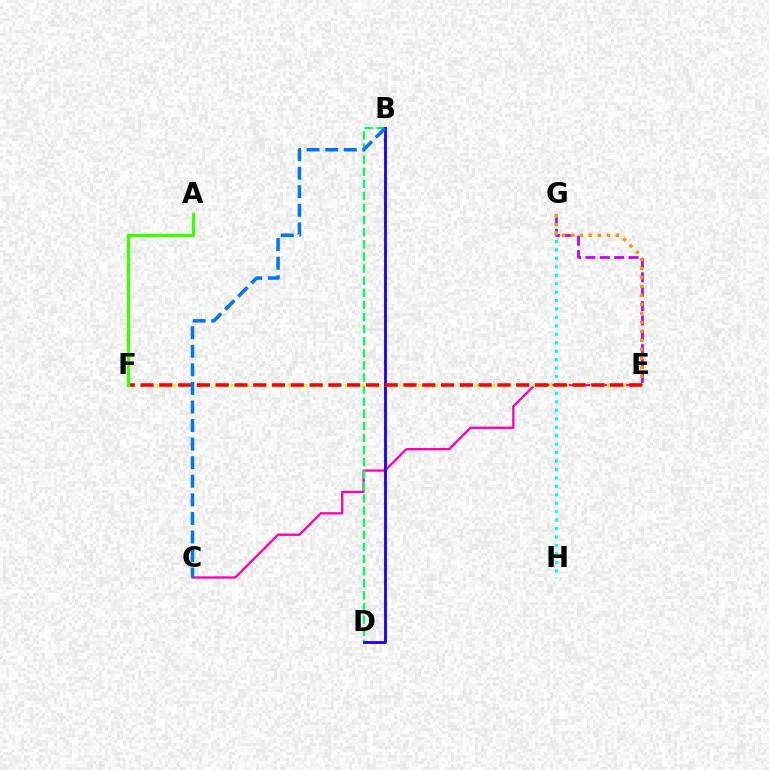{('E', 'G'): [{'color': '#b900ff', 'line_style': 'dashed', 'thickness': 1.95}, {'color': '#ff9400', 'line_style': 'dotted', 'thickness': 2.44}], ('C', 'E'): [{'color': '#ff00ac', 'line_style': 'solid', 'thickness': 1.66}], ('B', 'D'): [{'color': '#00ff5c', 'line_style': 'dashed', 'thickness': 1.64}, {'color': '#2500ff', 'line_style': 'solid', 'thickness': 2.07}], ('G', 'H'): [{'color': '#00fff6', 'line_style': 'dotted', 'thickness': 2.29}], ('E', 'F'): [{'color': '#d1ff00', 'line_style': 'dotted', 'thickness': 2.22}, {'color': '#ff0000', 'line_style': 'dashed', 'thickness': 2.55}], ('A', 'F'): [{'color': '#3dff00', 'line_style': 'solid', 'thickness': 2.39}], ('B', 'C'): [{'color': '#0074ff', 'line_style': 'dashed', 'thickness': 2.52}]}